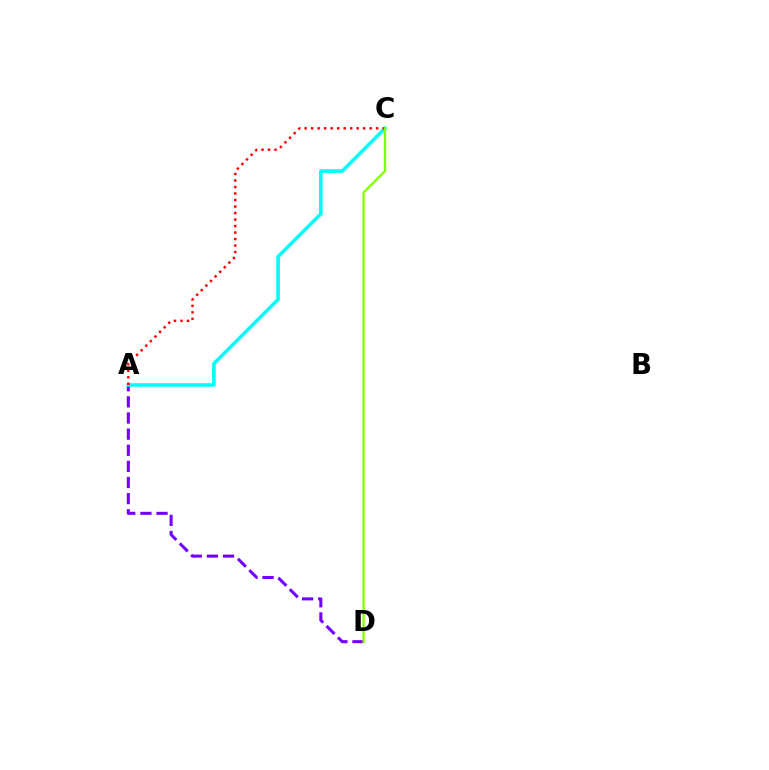{('A', 'D'): [{'color': '#7200ff', 'line_style': 'dashed', 'thickness': 2.19}], ('A', 'C'): [{'color': '#00fff6', 'line_style': 'solid', 'thickness': 2.58}, {'color': '#ff0000', 'line_style': 'dotted', 'thickness': 1.77}], ('C', 'D'): [{'color': '#84ff00', 'line_style': 'solid', 'thickness': 1.68}]}